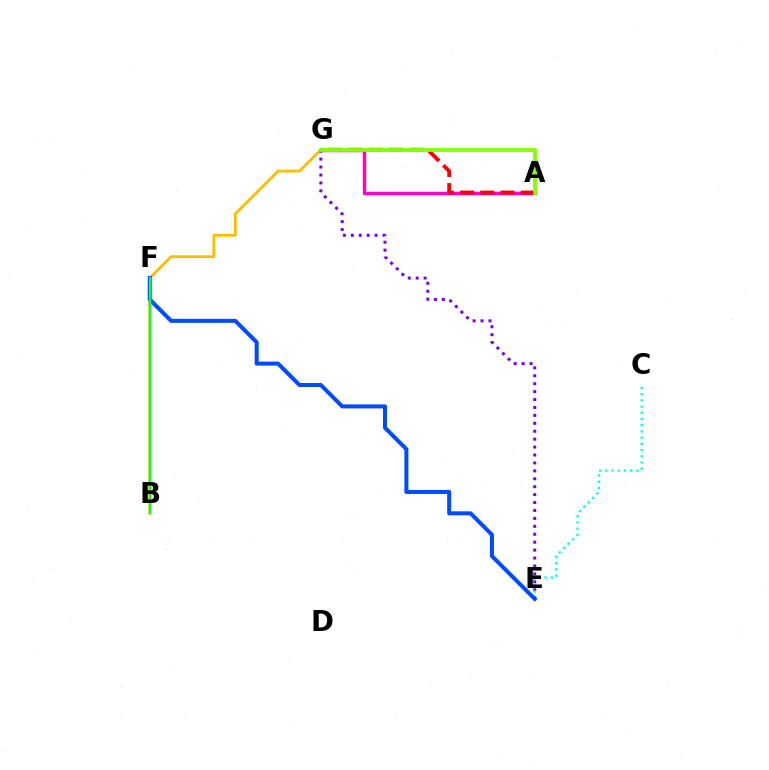{('B', 'G'): [{'color': '#ffbd00', 'line_style': 'solid', 'thickness': 2.03}], ('A', 'G'): [{'color': '#ff00cf', 'line_style': 'solid', 'thickness': 2.49}, {'color': '#ff0000', 'line_style': 'dashed', 'thickness': 2.75}, {'color': '#84ff00', 'line_style': 'solid', 'thickness': 2.76}], ('E', 'G'): [{'color': '#7200ff', 'line_style': 'dotted', 'thickness': 2.15}], ('C', 'E'): [{'color': '#00fff6', 'line_style': 'dotted', 'thickness': 1.69}], ('E', 'F'): [{'color': '#004bff', 'line_style': 'solid', 'thickness': 2.89}], ('B', 'F'): [{'color': '#00ff39', 'line_style': 'solid', 'thickness': 1.64}]}